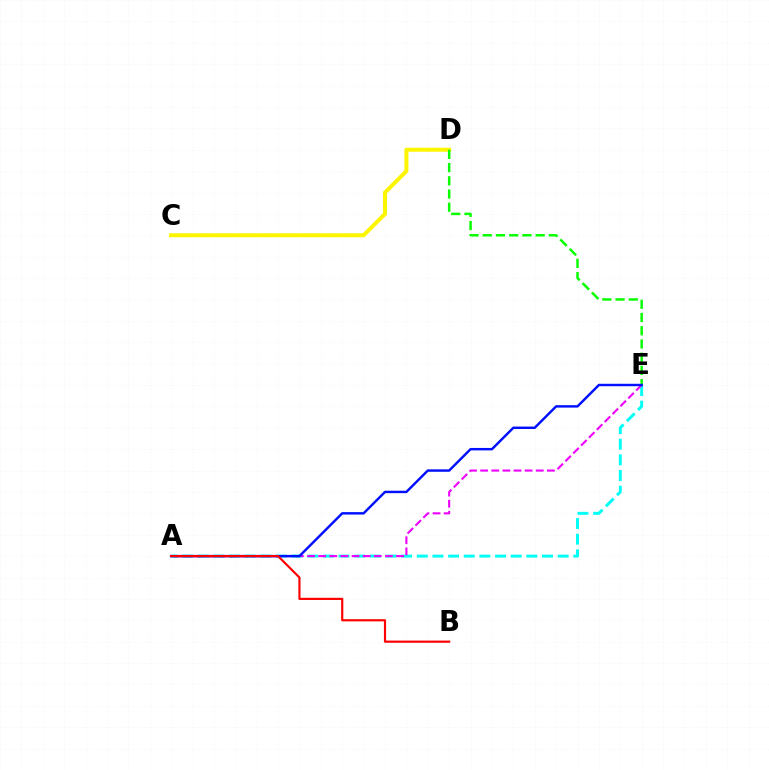{('A', 'E'): [{'color': '#00fff6', 'line_style': 'dashed', 'thickness': 2.13}, {'color': '#ee00ff', 'line_style': 'dashed', 'thickness': 1.51}, {'color': '#0010ff', 'line_style': 'solid', 'thickness': 1.76}], ('C', 'D'): [{'color': '#fcf500', 'line_style': 'solid', 'thickness': 2.89}], ('D', 'E'): [{'color': '#08ff00', 'line_style': 'dashed', 'thickness': 1.8}], ('A', 'B'): [{'color': '#ff0000', 'line_style': 'solid', 'thickness': 1.57}]}